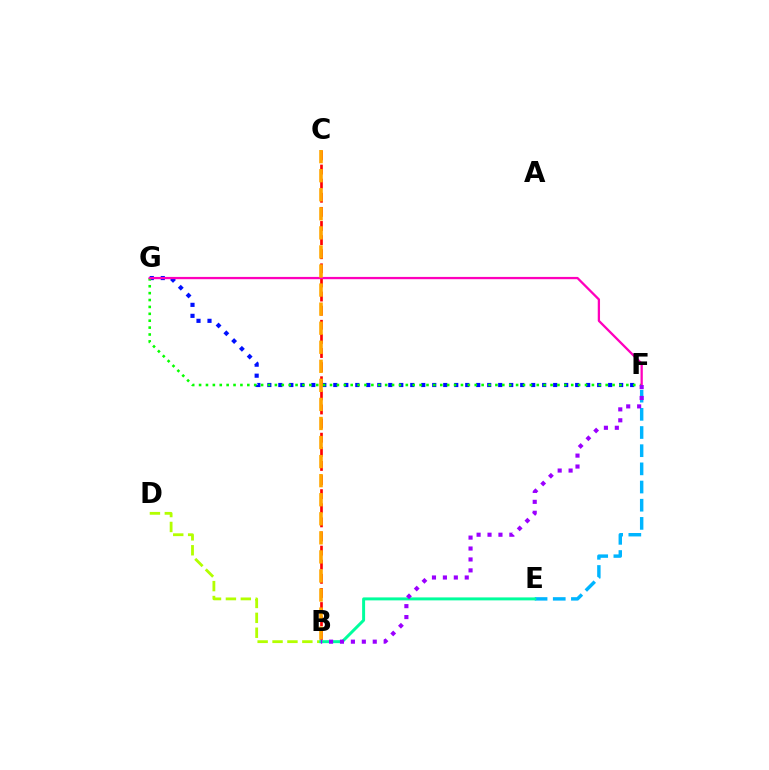{('B', 'D'): [{'color': '#b3ff00', 'line_style': 'dashed', 'thickness': 2.02}], ('F', 'G'): [{'color': '#0010ff', 'line_style': 'dotted', 'thickness': 2.99}, {'color': '#08ff00', 'line_style': 'dotted', 'thickness': 1.87}, {'color': '#ff00bd', 'line_style': 'solid', 'thickness': 1.65}], ('B', 'C'): [{'color': '#ff0000', 'line_style': 'dashed', 'thickness': 1.92}, {'color': '#ffa500', 'line_style': 'dashed', 'thickness': 2.59}], ('E', 'F'): [{'color': '#00b5ff', 'line_style': 'dashed', 'thickness': 2.47}], ('B', 'E'): [{'color': '#00ff9d', 'line_style': 'solid', 'thickness': 2.13}], ('B', 'F'): [{'color': '#9b00ff', 'line_style': 'dotted', 'thickness': 2.97}]}